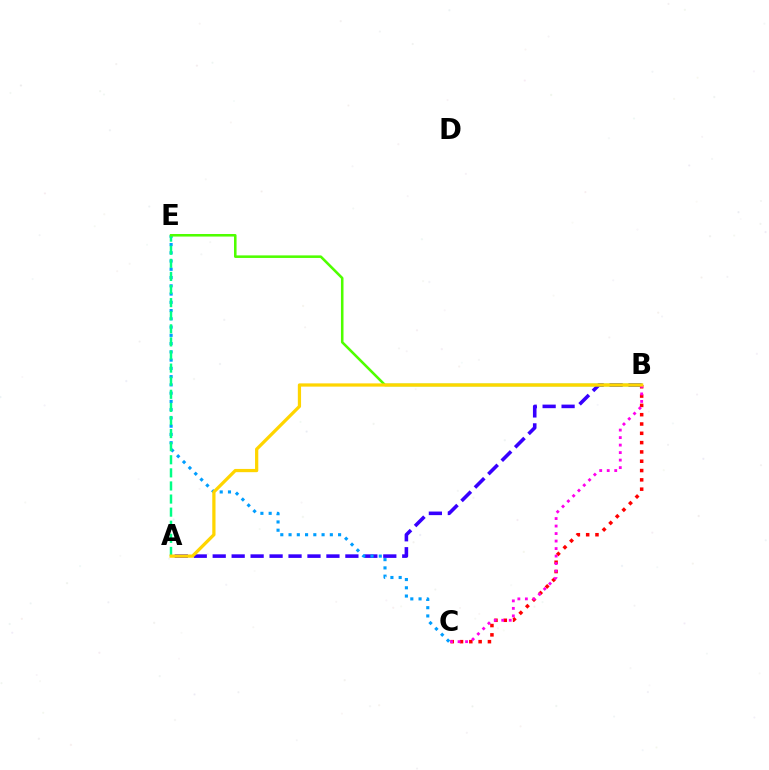{('A', 'B'): [{'color': '#3700ff', 'line_style': 'dashed', 'thickness': 2.57}, {'color': '#ffd500', 'line_style': 'solid', 'thickness': 2.34}], ('B', 'C'): [{'color': '#ff0000', 'line_style': 'dotted', 'thickness': 2.53}, {'color': '#ff00ed', 'line_style': 'dotted', 'thickness': 2.04}], ('C', 'E'): [{'color': '#009eff', 'line_style': 'dotted', 'thickness': 2.24}], ('A', 'E'): [{'color': '#00ff86', 'line_style': 'dashed', 'thickness': 1.78}], ('B', 'E'): [{'color': '#4fff00', 'line_style': 'solid', 'thickness': 1.85}]}